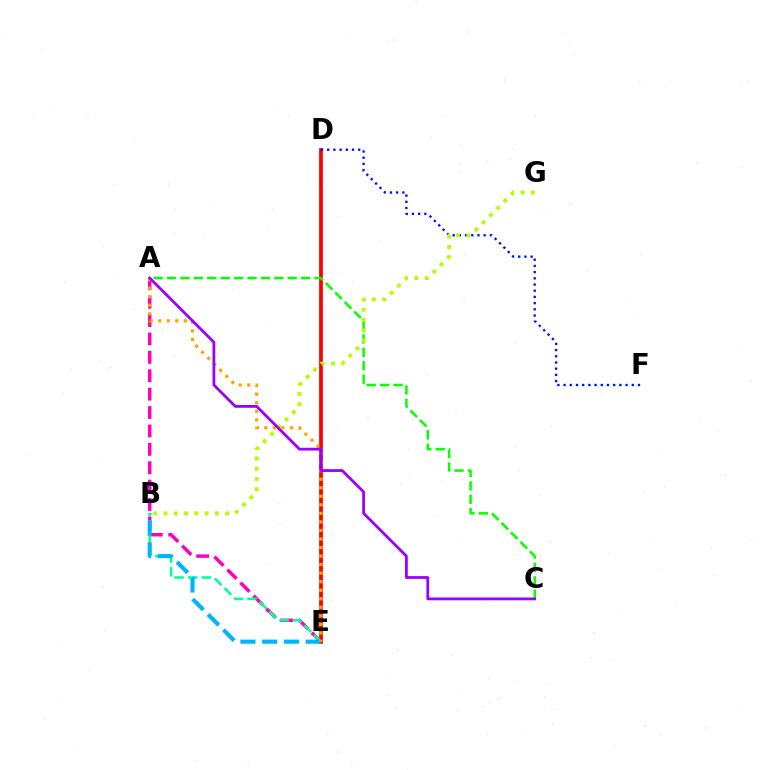{('D', 'E'): [{'color': '#ff0000', 'line_style': 'solid', 'thickness': 2.69}], ('A', 'C'): [{'color': '#08ff00', 'line_style': 'dashed', 'thickness': 1.82}, {'color': '#9b00ff', 'line_style': 'solid', 'thickness': 2.0}], ('A', 'E'): [{'color': '#ff00bd', 'line_style': 'dashed', 'thickness': 2.5}, {'color': '#ffa500', 'line_style': 'dotted', 'thickness': 2.32}], ('D', 'F'): [{'color': '#0010ff', 'line_style': 'dotted', 'thickness': 1.68}], ('B', 'E'): [{'color': '#00ff9d', 'line_style': 'dashed', 'thickness': 1.85}, {'color': '#00b5ff', 'line_style': 'dashed', 'thickness': 2.96}], ('B', 'G'): [{'color': '#b3ff00', 'line_style': 'dotted', 'thickness': 2.79}]}